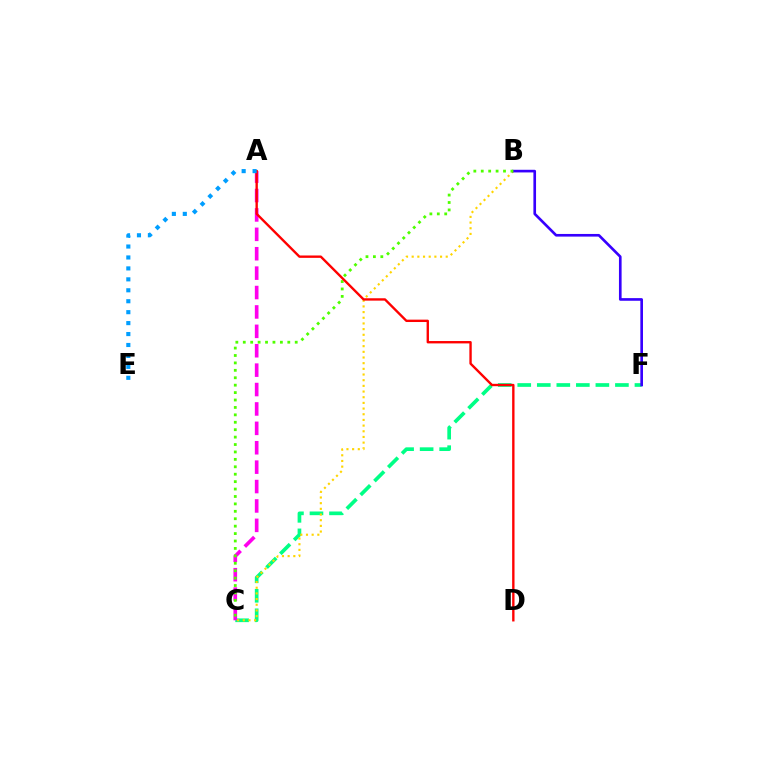{('C', 'F'): [{'color': '#00ff86', 'line_style': 'dashed', 'thickness': 2.65}], ('A', 'C'): [{'color': '#ff00ed', 'line_style': 'dashed', 'thickness': 2.64}], ('B', 'C'): [{'color': '#ffd500', 'line_style': 'dotted', 'thickness': 1.54}, {'color': '#4fff00', 'line_style': 'dotted', 'thickness': 2.02}], ('B', 'F'): [{'color': '#3700ff', 'line_style': 'solid', 'thickness': 1.91}], ('A', 'D'): [{'color': '#ff0000', 'line_style': 'solid', 'thickness': 1.71}], ('A', 'E'): [{'color': '#009eff', 'line_style': 'dotted', 'thickness': 2.97}]}